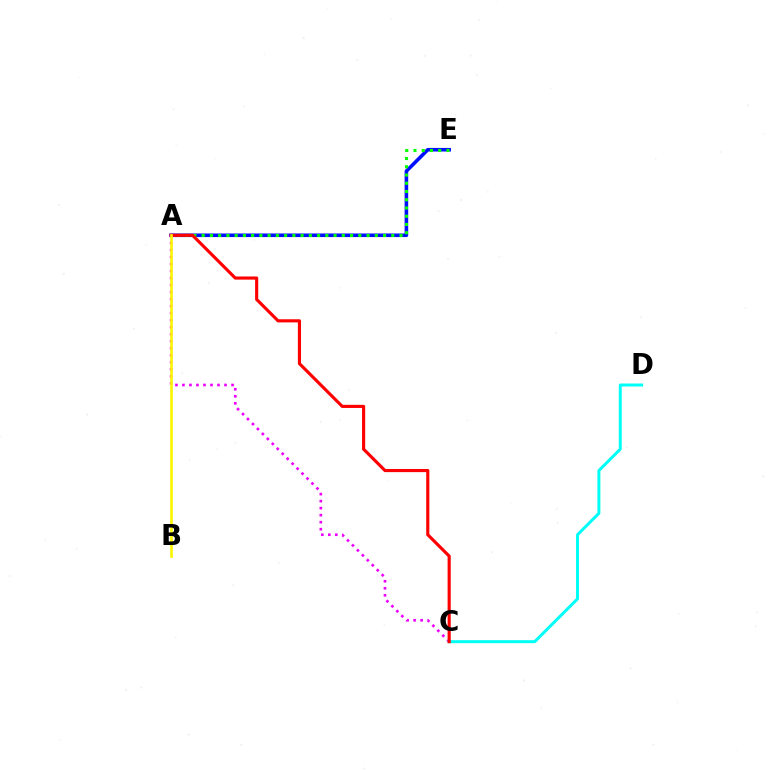{('A', 'E'): [{'color': '#0010ff', 'line_style': 'solid', 'thickness': 2.58}, {'color': '#08ff00', 'line_style': 'dotted', 'thickness': 2.24}], ('A', 'C'): [{'color': '#ee00ff', 'line_style': 'dotted', 'thickness': 1.91}, {'color': '#ff0000', 'line_style': 'solid', 'thickness': 2.26}], ('C', 'D'): [{'color': '#00fff6', 'line_style': 'solid', 'thickness': 2.14}], ('A', 'B'): [{'color': '#fcf500', 'line_style': 'solid', 'thickness': 1.9}]}